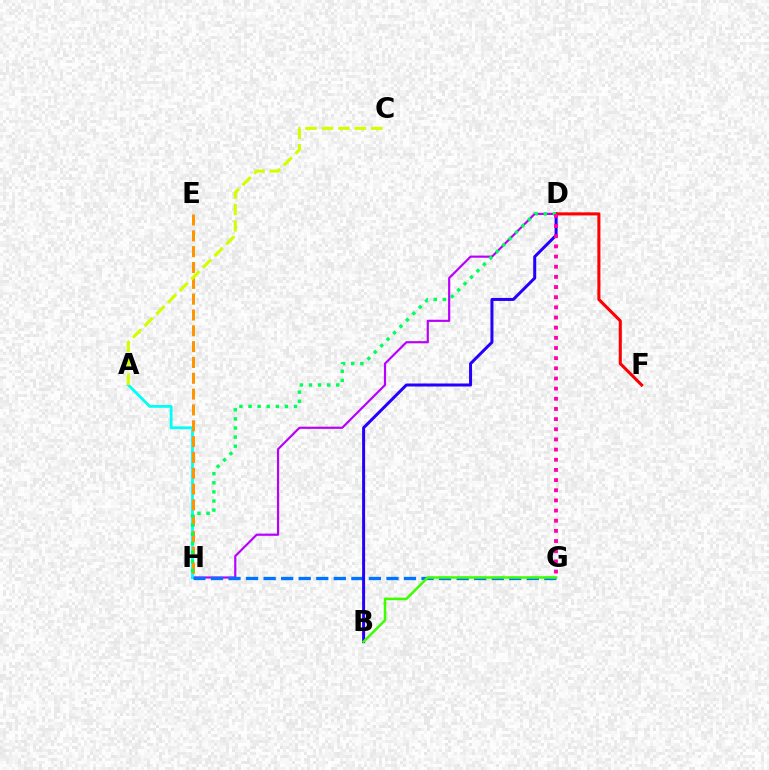{('D', 'H'): [{'color': '#b900ff', 'line_style': 'solid', 'thickness': 1.57}, {'color': '#00ff5c', 'line_style': 'dotted', 'thickness': 2.47}], ('A', 'H'): [{'color': '#00fff6', 'line_style': 'solid', 'thickness': 2.03}], ('G', 'H'): [{'color': '#0074ff', 'line_style': 'dashed', 'thickness': 2.38}], ('E', 'H'): [{'color': '#ff9400', 'line_style': 'dashed', 'thickness': 2.15}], ('B', 'D'): [{'color': '#2500ff', 'line_style': 'solid', 'thickness': 2.16}], ('D', 'F'): [{'color': '#ff0000', 'line_style': 'solid', 'thickness': 2.21}], ('B', 'G'): [{'color': '#3dff00', 'line_style': 'solid', 'thickness': 1.82}], ('A', 'C'): [{'color': '#d1ff00', 'line_style': 'dashed', 'thickness': 2.24}], ('D', 'G'): [{'color': '#ff00ac', 'line_style': 'dotted', 'thickness': 2.76}]}